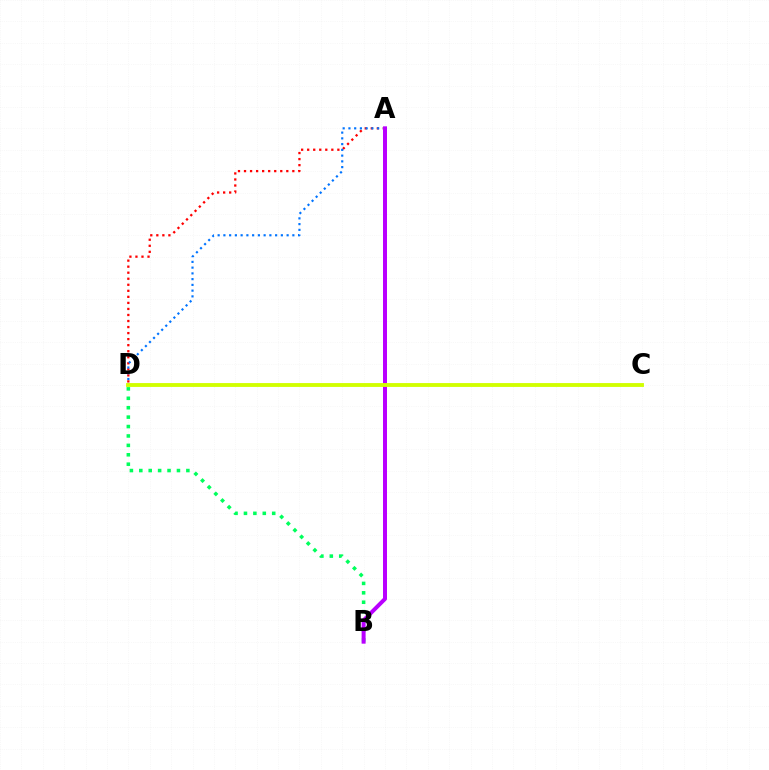{('B', 'D'): [{'color': '#00ff5c', 'line_style': 'dotted', 'thickness': 2.56}], ('A', 'D'): [{'color': '#ff0000', 'line_style': 'dotted', 'thickness': 1.64}, {'color': '#0074ff', 'line_style': 'dotted', 'thickness': 1.56}], ('A', 'B'): [{'color': '#b900ff', 'line_style': 'solid', 'thickness': 2.87}], ('C', 'D'): [{'color': '#d1ff00', 'line_style': 'solid', 'thickness': 2.77}]}